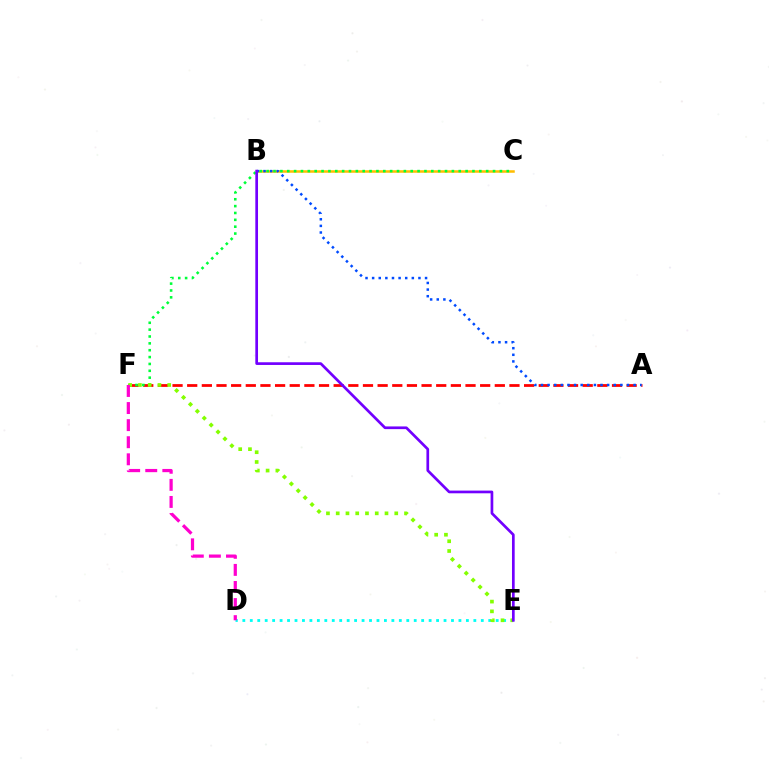{('B', 'C'): [{'color': '#ffbd00', 'line_style': 'solid', 'thickness': 1.81}], ('D', 'E'): [{'color': '#00fff6', 'line_style': 'dotted', 'thickness': 2.02}], ('A', 'F'): [{'color': '#ff0000', 'line_style': 'dashed', 'thickness': 1.99}], ('C', 'F'): [{'color': '#00ff39', 'line_style': 'dotted', 'thickness': 1.86}], ('E', 'F'): [{'color': '#84ff00', 'line_style': 'dotted', 'thickness': 2.65}], ('A', 'B'): [{'color': '#004bff', 'line_style': 'dotted', 'thickness': 1.8}], ('D', 'F'): [{'color': '#ff00cf', 'line_style': 'dashed', 'thickness': 2.32}], ('B', 'E'): [{'color': '#7200ff', 'line_style': 'solid', 'thickness': 1.94}]}